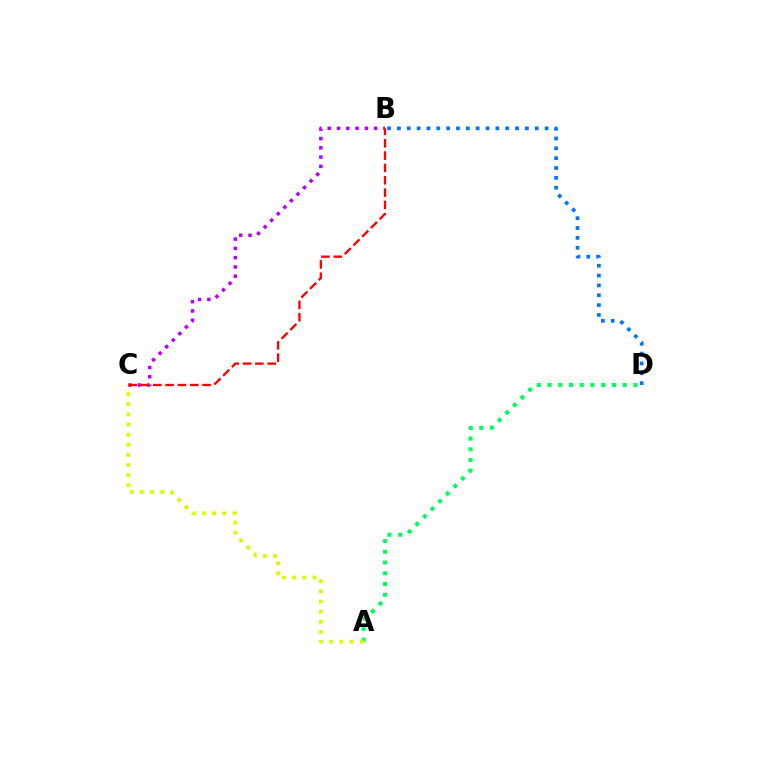{('A', 'D'): [{'color': '#00ff5c', 'line_style': 'dotted', 'thickness': 2.92}], ('B', 'C'): [{'color': '#b900ff', 'line_style': 'dotted', 'thickness': 2.52}, {'color': '#ff0000', 'line_style': 'dashed', 'thickness': 1.67}], ('A', 'C'): [{'color': '#d1ff00', 'line_style': 'dotted', 'thickness': 2.75}], ('B', 'D'): [{'color': '#0074ff', 'line_style': 'dotted', 'thickness': 2.67}]}